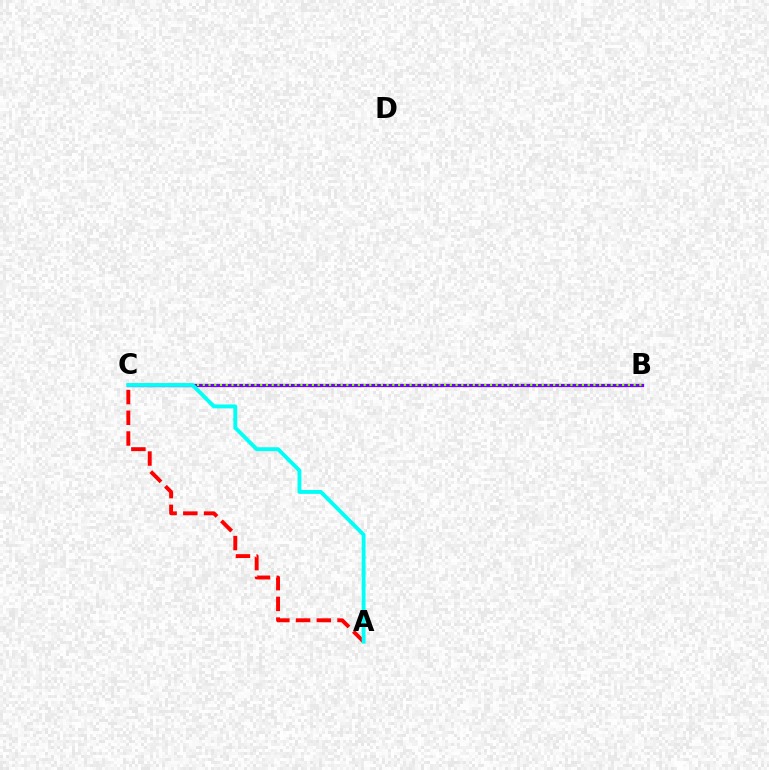{('B', 'C'): [{'color': '#7200ff', 'line_style': 'solid', 'thickness': 2.36}, {'color': '#84ff00', 'line_style': 'dotted', 'thickness': 1.56}], ('A', 'C'): [{'color': '#ff0000', 'line_style': 'dashed', 'thickness': 2.81}, {'color': '#00fff6', 'line_style': 'solid', 'thickness': 2.78}]}